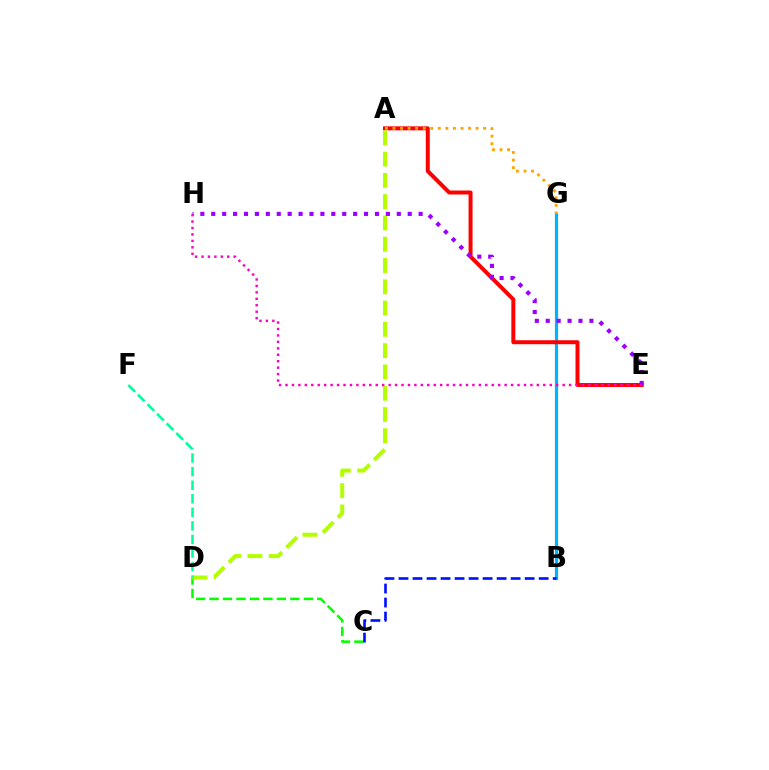{('B', 'G'): [{'color': '#00b5ff', 'line_style': 'solid', 'thickness': 2.3}], ('C', 'D'): [{'color': '#08ff00', 'line_style': 'dashed', 'thickness': 1.83}], ('B', 'C'): [{'color': '#0010ff', 'line_style': 'dashed', 'thickness': 1.9}], ('A', 'E'): [{'color': '#ff0000', 'line_style': 'solid', 'thickness': 2.86}], ('A', 'D'): [{'color': '#b3ff00', 'line_style': 'dashed', 'thickness': 2.89}], ('E', 'H'): [{'color': '#9b00ff', 'line_style': 'dotted', 'thickness': 2.97}, {'color': '#ff00bd', 'line_style': 'dotted', 'thickness': 1.75}], ('D', 'F'): [{'color': '#00ff9d', 'line_style': 'dashed', 'thickness': 1.84}], ('A', 'G'): [{'color': '#ffa500', 'line_style': 'dotted', 'thickness': 2.05}]}